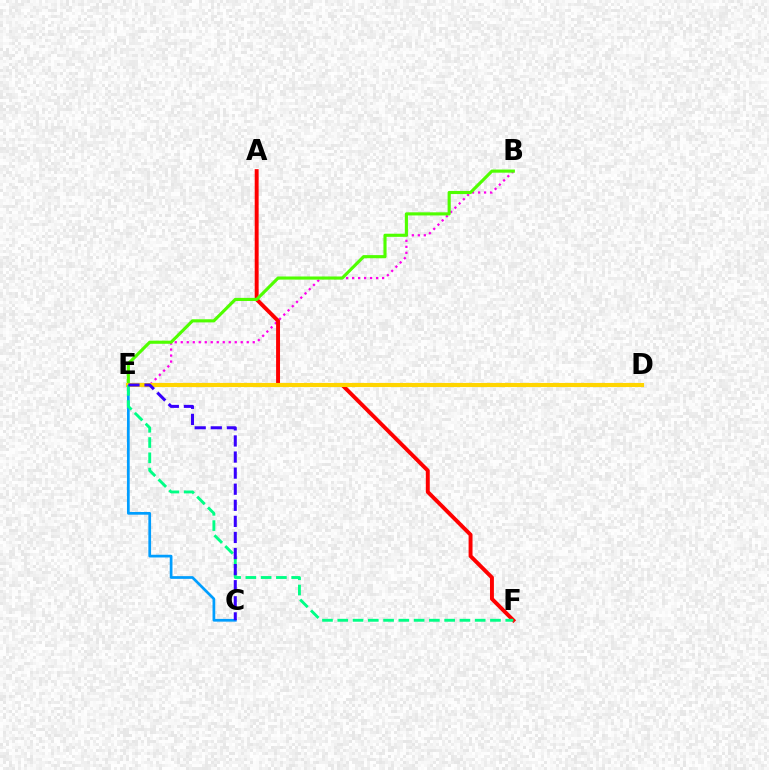{('B', 'E'): [{'color': '#ff00ed', 'line_style': 'dotted', 'thickness': 1.63}, {'color': '#4fff00', 'line_style': 'solid', 'thickness': 2.25}], ('C', 'E'): [{'color': '#009eff', 'line_style': 'solid', 'thickness': 1.96}, {'color': '#3700ff', 'line_style': 'dashed', 'thickness': 2.18}], ('A', 'F'): [{'color': '#ff0000', 'line_style': 'solid', 'thickness': 2.83}], ('D', 'E'): [{'color': '#ffd500', 'line_style': 'solid', 'thickness': 2.96}], ('E', 'F'): [{'color': '#00ff86', 'line_style': 'dashed', 'thickness': 2.07}]}